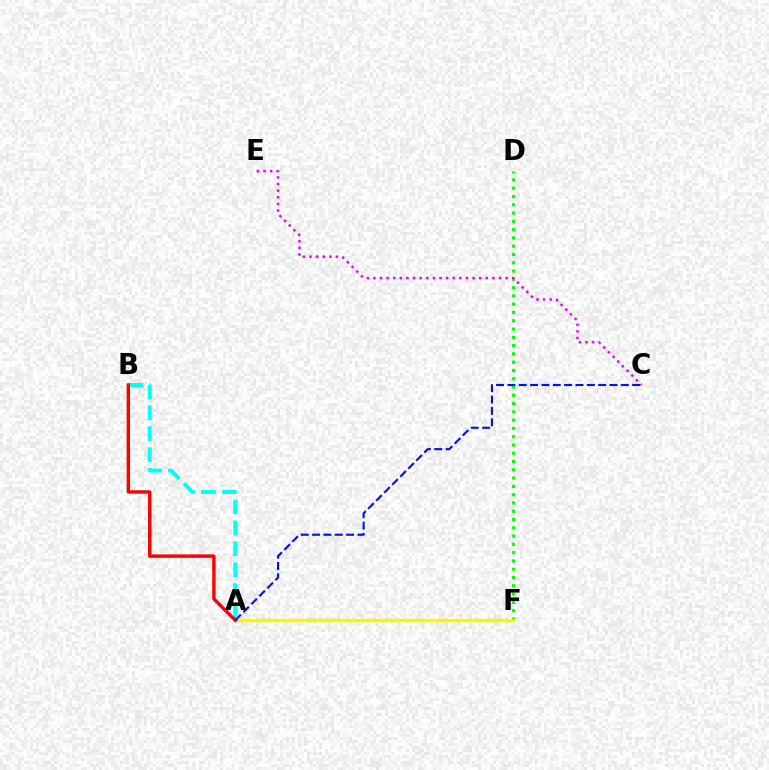{('A', 'B'): [{'color': '#00fff6', 'line_style': 'dashed', 'thickness': 2.84}, {'color': '#ff0000', 'line_style': 'solid', 'thickness': 2.43}], ('D', 'F'): [{'color': '#08ff00', 'line_style': 'dotted', 'thickness': 2.25}], ('A', 'F'): [{'color': '#fcf500', 'line_style': 'solid', 'thickness': 2.4}], ('A', 'C'): [{'color': '#0010ff', 'line_style': 'dashed', 'thickness': 1.54}], ('C', 'E'): [{'color': '#ee00ff', 'line_style': 'dotted', 'thickness': 1.8}]}